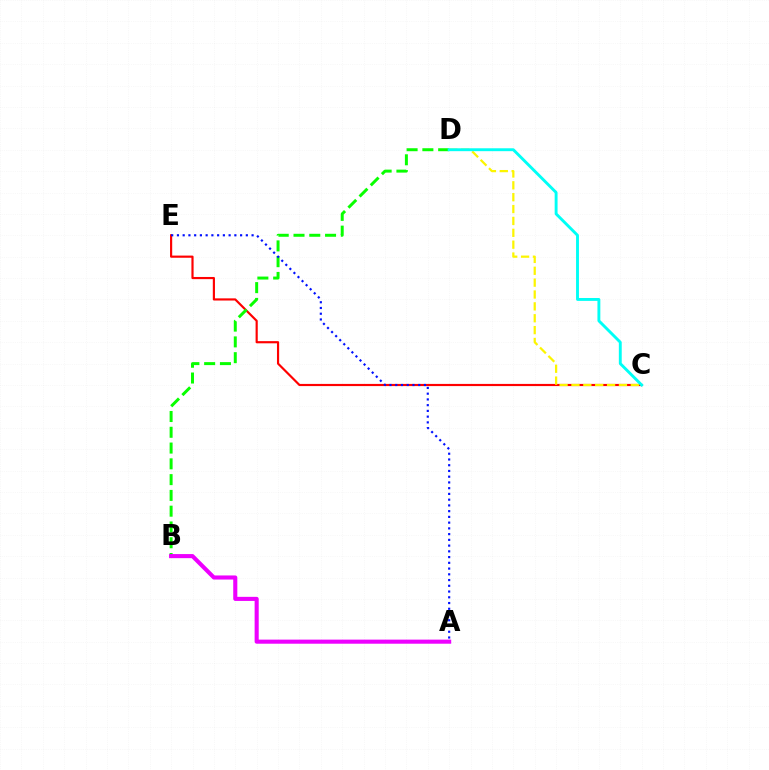{('C', 'E'): [{'color': '#ff0000', 'line_style': 'solid', 'thickness': 1.56}], ('C', 'D'): [{'color': '#fcf500', 'line_style': 'dashed', 'thickness': 1.61}, {'color': '#00fff6', 'line_style': 'solid', 'thickness': 2.08}], ('B', 'D'): [{'color': '#08ff00', 'line_style': 'dashed', 'thickness': 2.14}], ('A', 'B'): [{'color': '#ee00ff', 'line_style': 'solid', 'thickness': 2.95}], ('A', 'E'): [{'color': '#0010ff', 'line_style': 'dotted', 'thickness': 1.56}]}